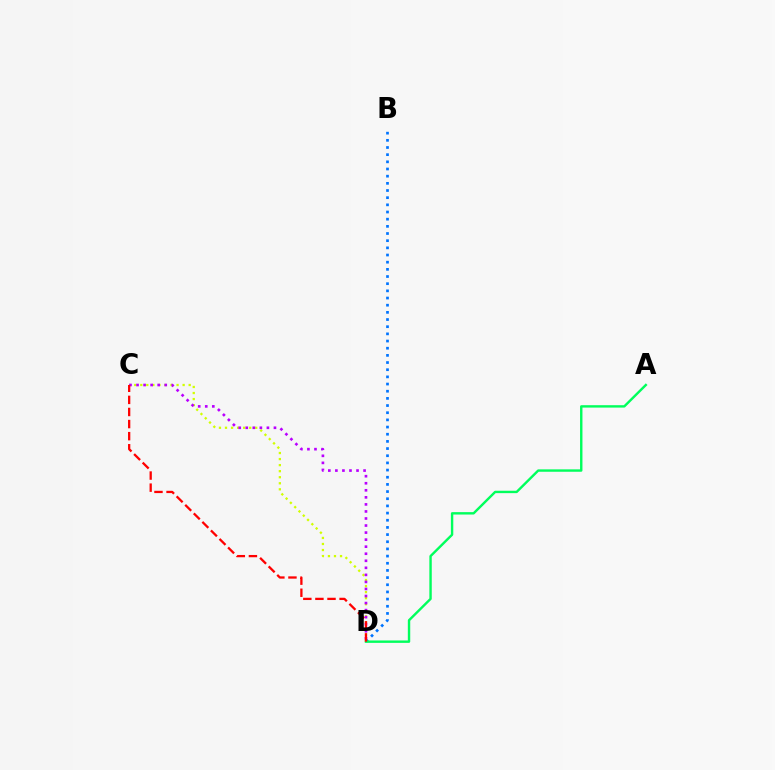{('C', 'D'): [{'color': '#d1ff00', 'line_style': 'dotted', 'thickness': 1.64}, {'color': '#b900ff', 'line_style': 'dotted', 'thickness': 1.91}, {'color': '#ff0000', 'line_style': 'dashed', 'thickness': 1.64}], ('B', 'D'): [{'color': '#0074ff', 'line_style': 'dotted', 'thickness': 1.95}], ('A', 'D'): [{'color': '#00ff5c', 'line_style': 'solid', 'thickness': 1.73}]}